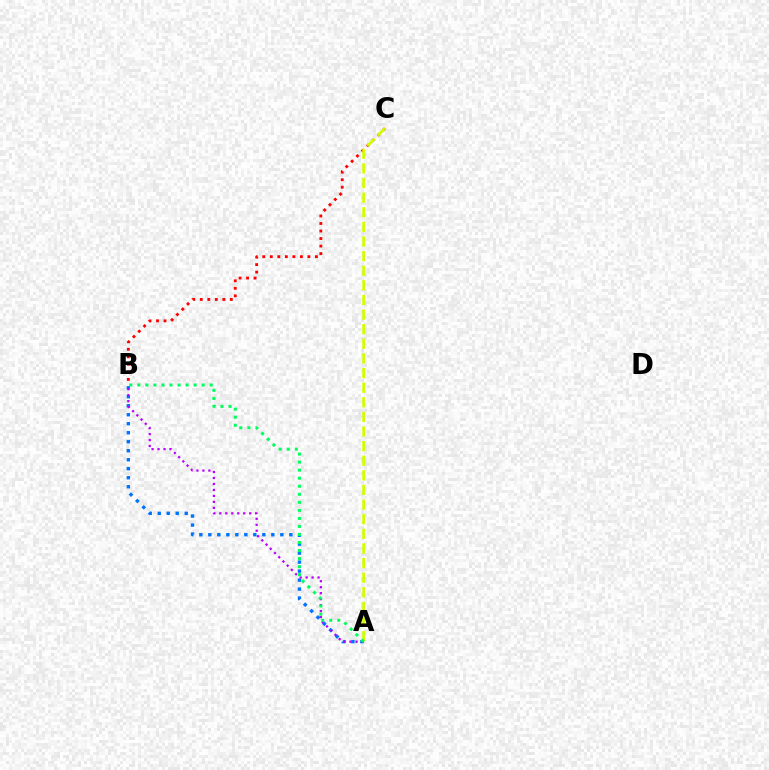{('A', 'B'): [{'color': '#0074ff', 'line_style': 'dotted', 'thickness': 2.44}, {'color': '#b900ff', 'line_style': 'dotted', 'thickness': 1.62}, {'color': '#00ff5c', 'line_style': 'dotted', 'thickness': 2.19}], ('B', 'C'): [{'color': '#ff0000', 'line_style': 'dotted', 'thickness': 2.04}], ('A', 'C'): [{'color': '#d1ff00', 'line_style': 'dashed', 'thickness': 1.99}]}